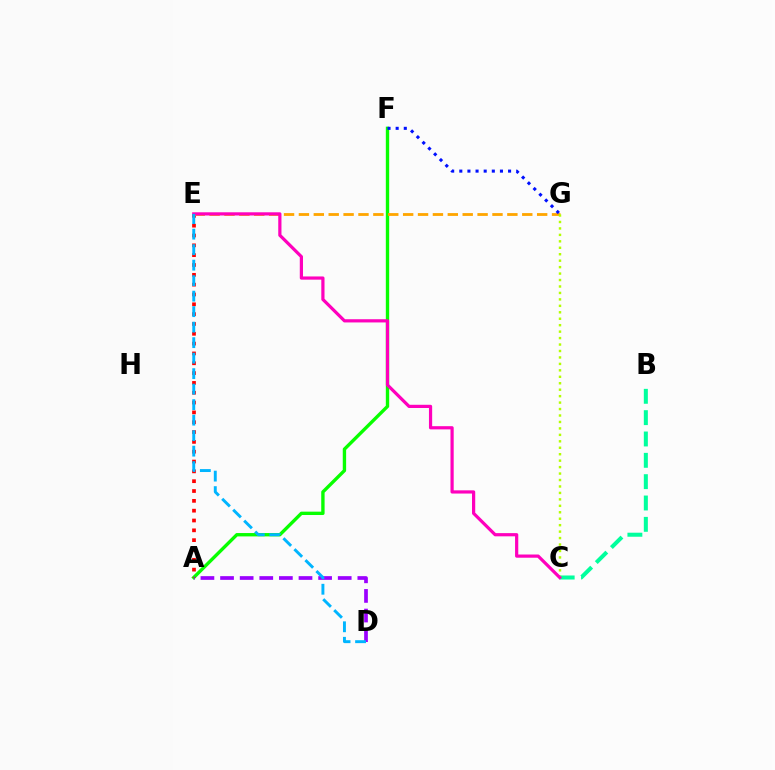{('B', 'C'): [{'color': '#00ff9d', 'line_style': 'dashed', 'thickness': 2.9}], ('A', 'F'): [{'color': '#08ff00', 'line_style': 'solid', 'thickness': 2.42}], ('A', 'E'): [{'color': '#ff0000', 'line_style': 'dotted', 'thickness': 2.67}], ('E', 'G'): [{'color': '#ffa500', 'line_style': 'dashed', 'thickness': 2.02}], ('A', 'D'): [{'color': '#9b00ff', 'line_style': 'dashed', 'thickness': 2.66}], ('C', 'G'): [{'color': '#b3ff00', 'line_style': 'dotted', 'thickness': 1.75}], ('C', 'E'): [{'color': '#ff00bd', 'line_style': 'solid', 'thickness': 2.31}], ('F', 'G'): [{'color': '#0010ff', 'line_style': 'dotted', 'thickness': 2.21}], ('D', 'E'): [{'color': '#00b5ff', 'line_style': 'dashed', 'thickness': 2.11}]}